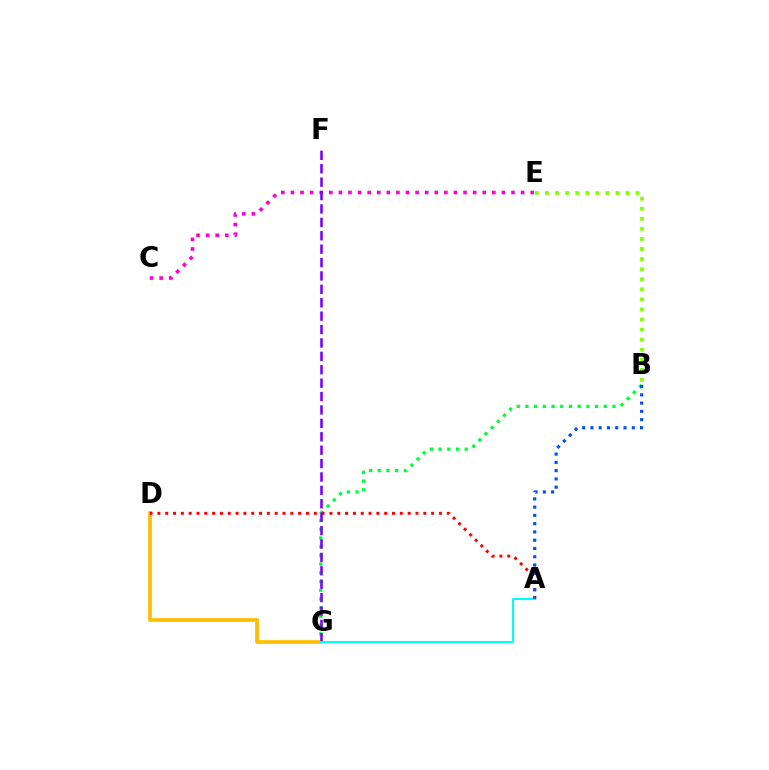{('B', 'G'): [{'color': '#00ff39', 'line_style': 'dotted', 'thickness': 2.37}], ('D', 'G'): [{'color': '#ffbd00', 'line_style': 'solid', 'thickness': 2.68}], ('A', 'D'): [{'color': '#ff0000', 'line_style': 'dotted', 'thickness': 2.12}], ('B', 'E'): [{'color': '#84ff00', 'line_style': 'dotted', 'thickness': 2.74}], ('C', 'E'): [{'color': '#ff00cf', 'line_style': 'dotted', 'thickness': 2.61}], ('F', 'G'): [{'color': '#7200ff', 'line_style': 'dashed', 'thickness': 1.82}], ('A', 'G'): [{'color': '#00fff6', 'line_style': 'solid', 'thickness': 1.51}], ('A', 'B'): [{'color': '#004bff', 'line_style': 'dotted', 'thickness': 2.25}]}